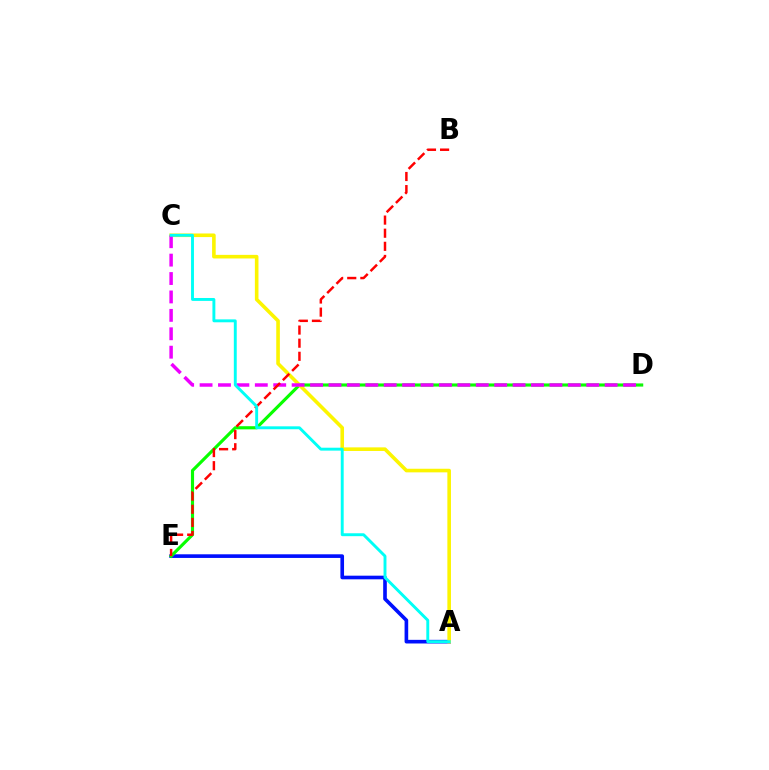{('A', 'E'): [{'color': '#0010ff', 'line_style': 'solid', 'thickness': 2.62}], ('D', 'E'): [{'color': '#08ff00', 'line_style': 'solid', 'thickness': 2.26}], ('A', 'C'): [{'color': '#fcf500', 'line_style': 'solid', 'thickness': 2.59}, {'color': '#00fff6', 'line_style': 'solid', 'thickness': 2.09}], ('C', 'D'): [{'color': '#ee00ff', 'line_style': 'dashed', 'thickness': 2.5}], ('B', 'E'): [{'color': '#ff0000', 'line_style': 'dashed', 'thickness': 1.78}]}